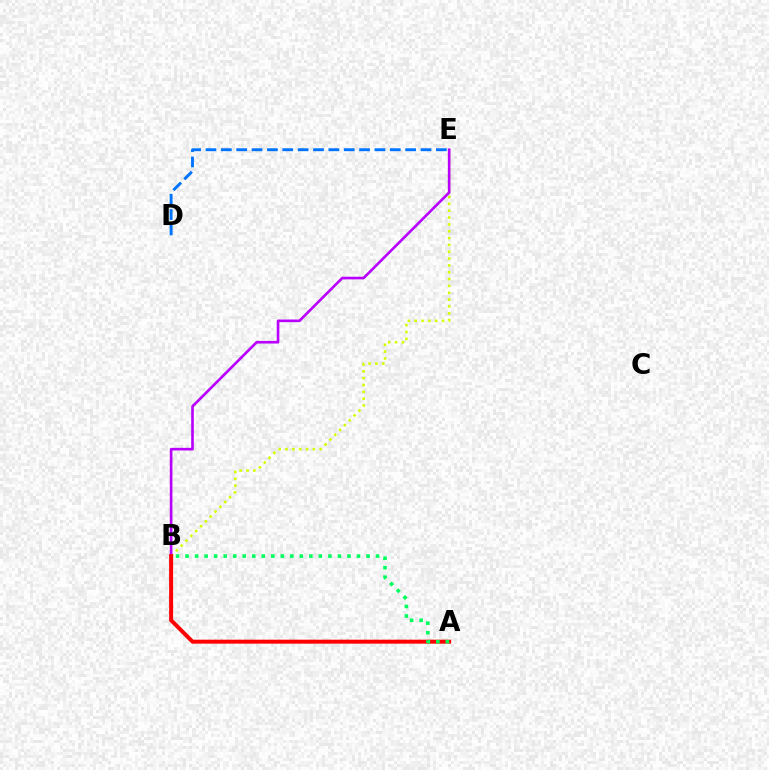{('B', 'E'): [{'color': '#d1ff00', 'line_style': 'dotted', 'thickness': 1.86}, {'color': '#b900ff', 'line_style': 'solid', 'thickness': 1.9}], ('D', 'E'): [{'color': '#0074ff', 'line_style': 'dashed', 'thickness': 2.09}], ('A', 'B'): [{'color': '#ff0000', 'line_style': 'solid', 'thickness': 2.87}, {'color': '#00ff5c', 'line_style': 'dotted', 'thickness': 2.59}]}